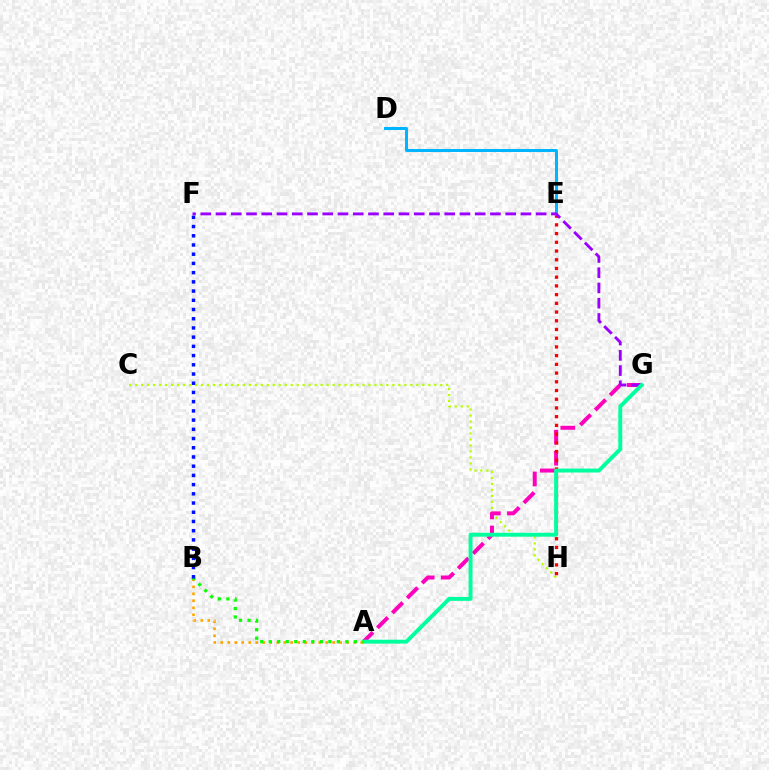{('C', 'H'): [{'color': '#b3ff00', 'line_style': 'dotted', 'thickness': 1.63}], ('A', 'G'): [{'color': '#ff00bd', 'line_style': 'dashed', 'thickness': 2.86}, {'color': '#00ff9d', 'line_style': 'solid', 'thickness': 2.83}], ('E', 'H'): [{'color': '#ff0000', 'line_style': 'dotted', 'thickness': 2.37}], ('D', 'E'): [{'color': '#00b5ff', 'line_style': 'solid', 'thickness': 2.18}], ('F', 'G'): [{'color': '#9b00ff', 'line_style': 'dashed', 'thickness': 2.07}], ('A', 'B'): [{'color': '#ffa500', 'line_style': 'dotted', 'thickness': 1.9}, {'color': '#08ff00', 'line_style': 'dotted', 'thickness': 2.31}], ('B', 'F'): [{'color': '#0010ff', 'line_style': 'dotted', 'thickness': 2.5}]}